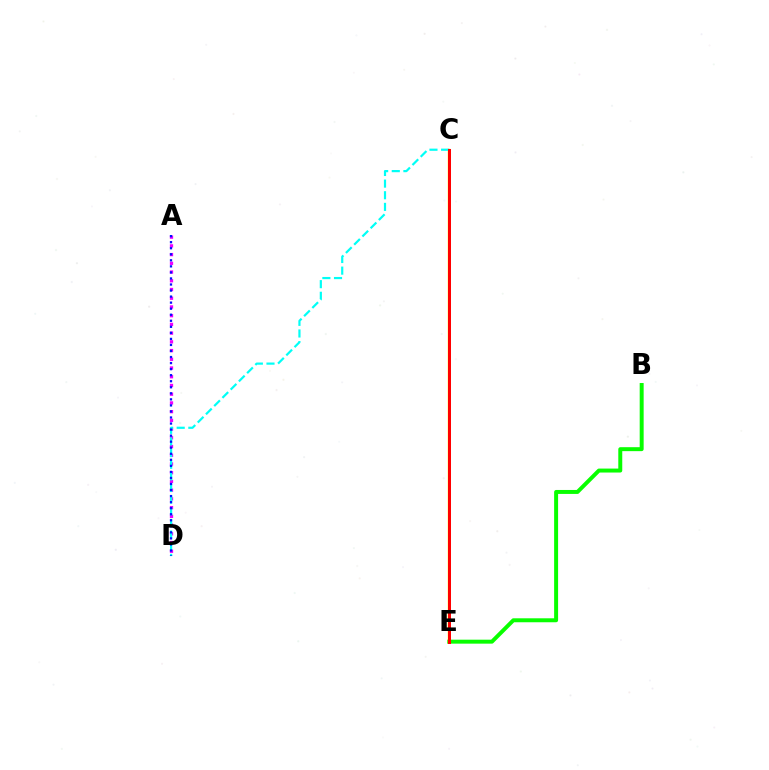{('B', 'E'): [{'color': '#08ff00', 'line_style': 'solid', 'thickness': 2.85}], ('A', 'D'): [{'color': '#ee00ff', 'line_style': 'dotted', 'thickness': 2.37}, {'color': '#0010ff', 'line_style': 'dotted', 'thickness': 1.64}], ('C', 'E'): [{'color': '#fcf500', 'line_style': 'solid', 'thickness': 1.79}, {'color': '#ff0000', 'line_style': 'solid', 'thickness': 2.16}], ('C', 'D'): [{'color': '#00fff6', 'line_style': 'dashed', 'thickness': 1.58}]}